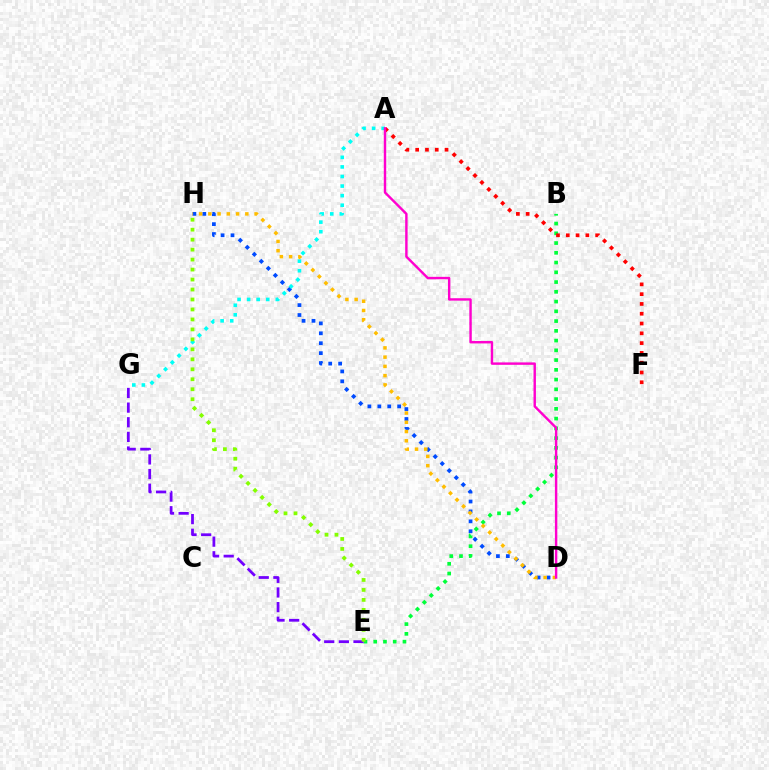{('D', 'H'): [{'color': '#004bff', 'line_style': 'dotted', 'thickness': 2.69}, {'color': '#ffbd00', 'line_style': 'dotted', 'thickness': 2.51}], ('B', 'E'): [{'color': '#00ff39', 'line_style': 'dotted', 'thickness': 2.65}], ('E', 'G'): [{'color': '#7200ff', 'line_style': 'dashed', 'thickness': 1.99}], ('A', 'G'): [{'color': '#00fff6', 'line_style': 'dotted', 'thickness': 2.6}], ('A', 'F'): [{'color': '#ff0000', 'line_style': 'dotted', 'thickness': 2.66}], ('E', 'H'): [{'color': '#84ff00', 'line_style': 'dotted', 'thickness': 2.71}], ('A', 'D'): [{'color': '#ff00cf', 'line_style': 'solid', 'thickness': 1.74}]}